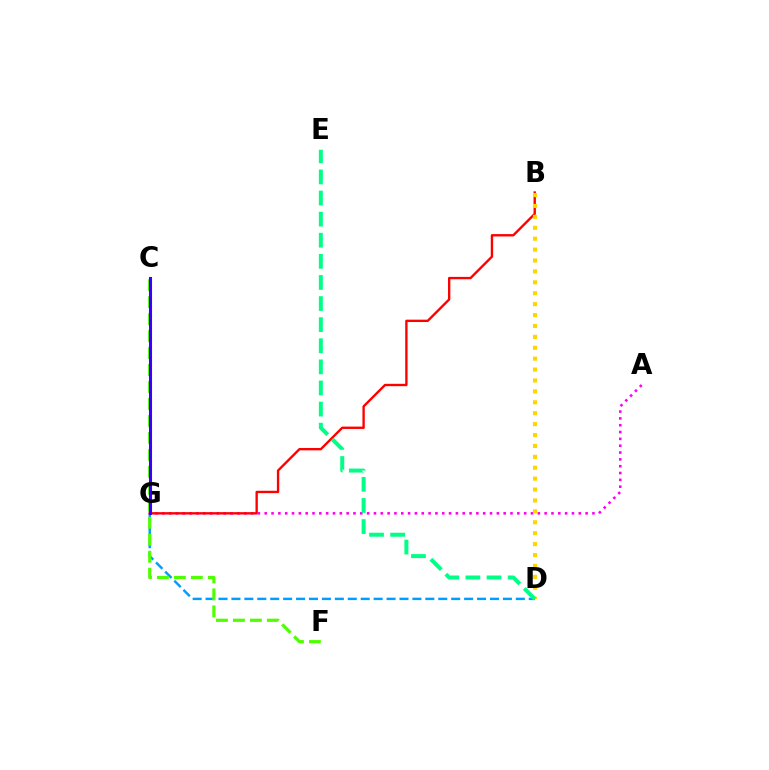{('D', 'G'): [{'color': '#009eff', 'line_style': 'dashed', 'thickness': 1.76}], ('A', 'G'): [{'color': '#ff00ed', 'line_style': 'dotted', 'thickness': 1.86}], ('B', 'G'): [{'color': '#ff0000', 'line_style': 'solid', 'thickness': 1.7}], ('B', 'D'): [{'color': '#ffd500', 'line_style': 'dotted', 'thickness': 2.96}], ('C', 'F'): [{'color': '#4fff00', 'line_style': 'dashed', 'thickness': 2.31}], ('C', 'G'): [{'color': '#3700ff', 'line_style': 'solid', 'thickness': 2.21}], ('D', 'E'): [{'color': '#00ff86', 'line_style': 'dashed', 'thickness': 2.87}]}